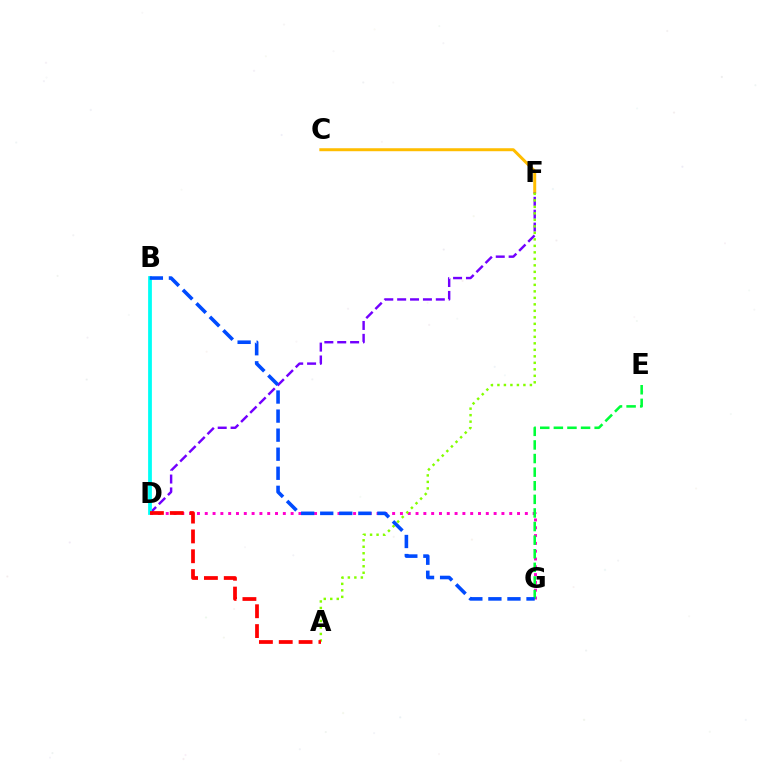{('C', 'F'): [{'color': '#ffbd00', 'line_style': 'solid', 'thickness': 2.15}], ('D', 'F'): [{'color': '#7200ff', 'line_style': 'dashed', 'thickness': 1.75}], ('B', 'D'): [{'color': '#00fff6', 'line_style': 'solid', 'thickness': 2.72}], ('D', 'G'): [{'color': '#ff00cf', 'line_style': 'dotted', 'thickness': 2.12}], ('A', 'F'): [{'color': '#84ff00', 'line_style': 'dotted', 'thickness': 1.77}], ('E', 'G'): [{'color': '#00ff39', 'line_style': 'dashed', 'thickness': 1.85}], ('A', 'D'): [{'color': '#ff0000', 'line_style': 'dashed', 'thickness': 2.69}], ('B', 'G'): [{'color': '#004bff', 'line_style': 'dashed', 'thickness': 2.59}]}